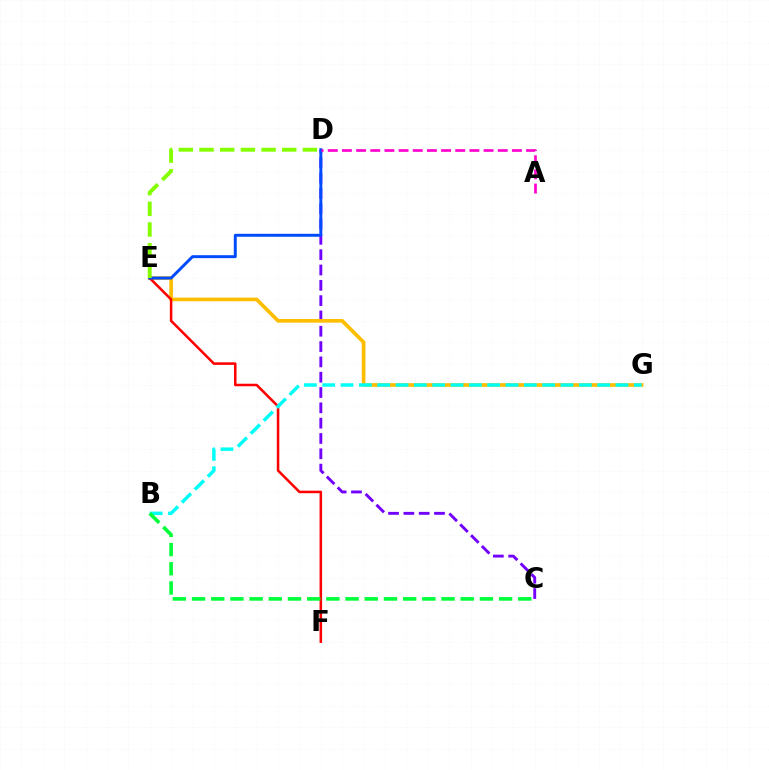{('C', 'D'): [{'color': '#7200ff', 'line_style': 'dashed', 'thickness': 2.08}], ('E', 'G'): [{'color': '#ffbd00', 'line_style': 'solid', 'thickness': 2.63}], ('E', 'F'): [{'color': '#ff0000', 'line_style': 'solid', 'thickness': 1.83}], ('D', 'E'): [{'color': '#004bff', 'line_style': 'solid', 'thickness': 2.13}, {'color': '#84ff00', 'line_style': 'dashed', 'thickness': 2.81}], ('A', 'D'): [{'color': '#ff00cf', 'line_style': 'dashed', 'thickness': 1.92}], ('B', 'G'): [{'color': '#00fff6', 'line_style': 'dashed', 'thickness': 2.49}], ('B', 'C'): [{'color': '#00ff39', 'line_style': 'dashed', 'thickness': 2.61}]}